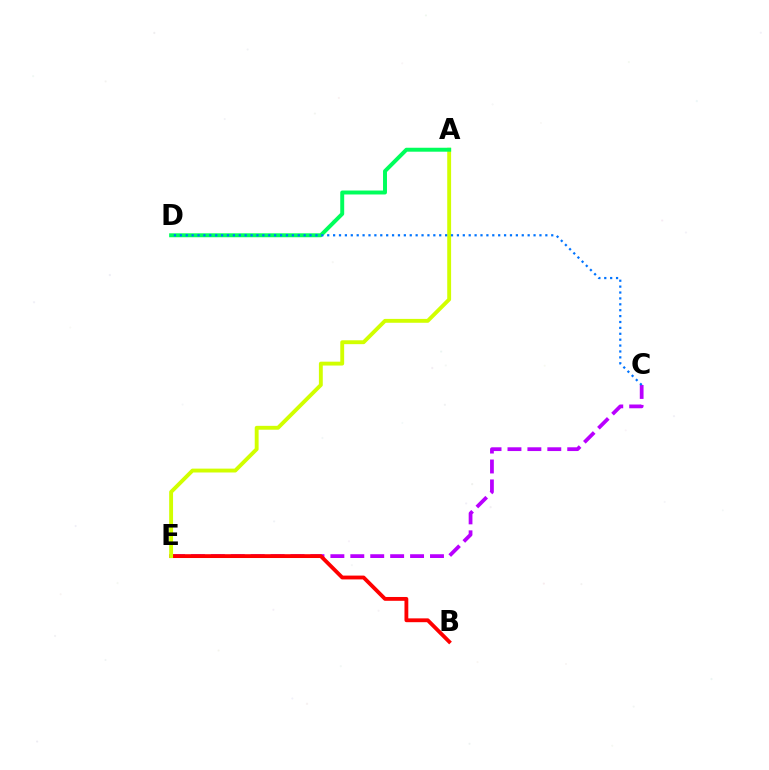{('C', 'E'): [{'color': '#b900ff', 'line_style': 'dashed', 'thickness': 2.71}], ('B', 'E'): [{'color': '#ff0000', 'line_style': 'solid', 'thickness': 2.76}], ('A', 'E'): [{'color': '#d1ff00', 'line_style': 'solid', 'thickness': 2.79}], ('A', 'D'): [{'color': '#00ff5c', 'line_style': 'solid', 'thickness': 2.84}], ('C', 'D'): [{'color': '#0074ff', 'line_style': 'dotted', 'thickness': 1.6}]}